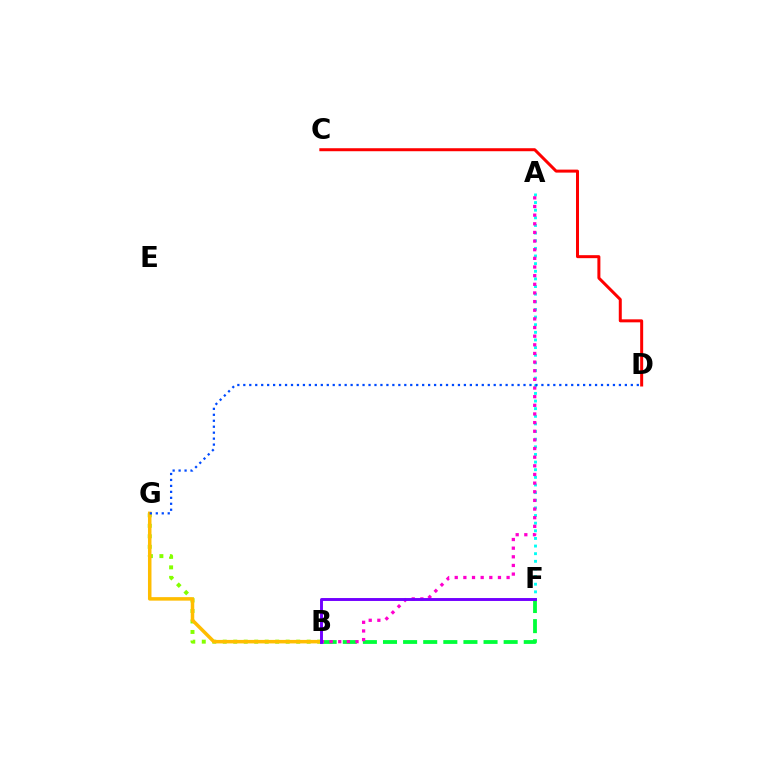{('A', 'F'): [{'color': '#00fff6', 'line_style': 'dotted', 'thickness': 2.07}], ('B', 'G'): [{'color': '#84ff00', 'line_style': 'dotted', 'thickness': 2.85}, {'color': '#ffbd00', 'line_style': 'solid', 'thickness': 2.52}], ('C', 'D'): [{'color': '#ff0000', 'line_style': 'solid', 'thickness': 2.16}], ('B', 'F'): [{'color': '#00ff39', 'line_style': 'dashed', 'thickness': 2.73}, {'color': '#7200ff', 'line_style': 'solid', 'thickness': 2.1}], ('D', 'G'): [{'color': '#004bff', 'line_style': 'dotted', 'thickness': 1.62}], ('A', 'B'): [{'color': '#ff00cf', 'line_style': 'dotted', 'thickness': 2.35}]}